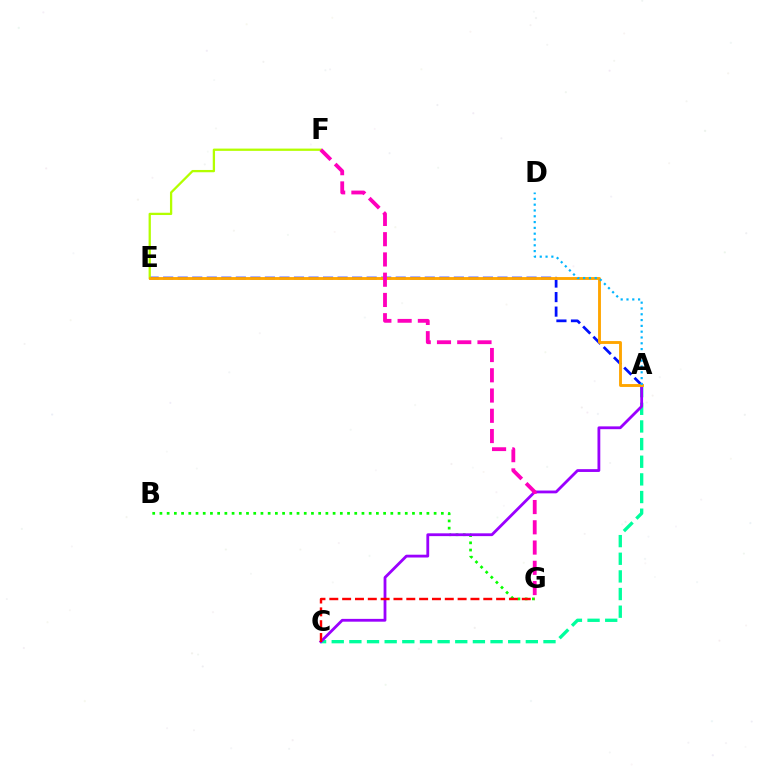{('A', 'E'): [{'color': '#0010ff', 'line_style': 'dashed', 'thickness': 1.97}, {'color': '#ffa500', 'line_style': 'solid', 'thickness': 2.07}], ('B', 'G'): [{'color': '#08ff00', 'line_style': 'dotted', 'thickness': 1.96}], ('E', 'F'): [{'color': '#b3ff00', 'line_style': 'solid', 'thickness': 1.64}], ('A', 'C'): [{'color': '#00ff9d', 'line_style': 'dashed', 'thickness': 2.4}, {'color': '#9b00ff', 'line_style': 'solid', 'thickness': 2.02}], ('A', 'D'): [{'color': '#00b5ff', 'line_style': 'dotted', 'thickness': 1.58}], ('C', 'G'): [{'color': '#ff0000', 'line_style': 'dashed', 'thickness': 1.74}], ('F', 'G'): [{'color': '#ff00bd', 'line_style': 'dashed', 'thickness': 2.75}]}